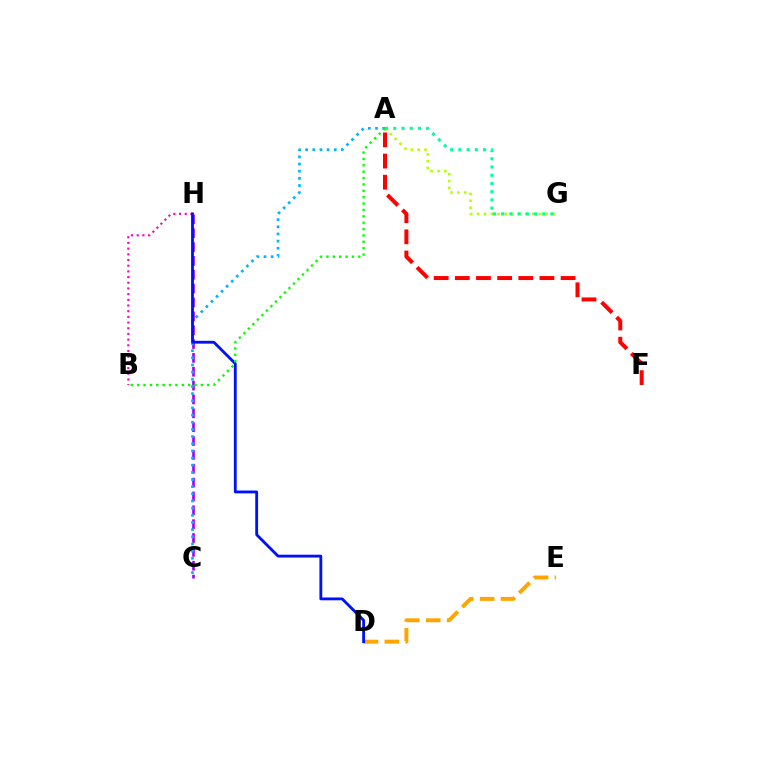{('B', 'H'): [{'color': '#ff00bd', 'line_style': 'dotted', 'thickness': 1.55}], ('D', 'E'): [{'color': '#ffa500', 'line_style': 'dashed', 'thickness': 2.84}], ('C', 'H'): [{'color': '#9b00ff', 'line_style': 'dashed', 'thickness': 1.88}], ('A', 'F'): [{'color': '#ff0000', 'line_style': 'dashed', 'thickness': 2.87}], ('A', 'C'): [{'color': '#00b5ff', 'line_style': 'dotted', 'thickness': 1.95}], ('A', 'G'): [{'color': '#b3ff00', 'line_style': 'dotted', 'thickness': 1.87}, {'color': '#00ff9d', 'line_style': 'dotted', 'thickness': 2.23}], ('D', 'H'): [{'color': '#0010ff', 'line_style': 'solid', 'thickness': 2.04}], ('A', 'B'): [{'color': '#08ff00', 'line_style': 'dotted', 'thickness': 1.73}]}